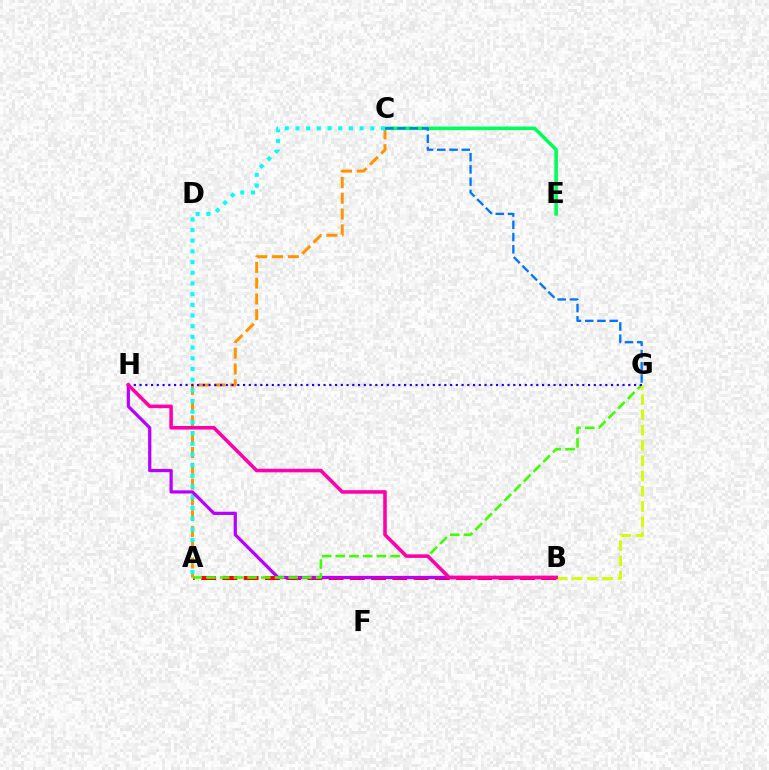{('A', 'B'): [{'color': '#ff0000', 'line_style': 'dashed', 'thickness': 2.89}], ('A', 'C'): [{'color': '#ff9400', 'line_style': 'dashed', 'thickness': 2.14}, {'color': '#00fff6', 'line_style': 'dotted', 'thickness': 2.9}], ('C', 'E'): [{'color': '#00ff5c', 'line_style': 'solid', 'thickness': 2.57}], ('B', 'H'): [{'color': '#b900ff', 'line_style': 'solid', 'thickness': 2.32}, {'color': '#ff00ac', 'line_style': 'solid', 'thickness': 2.56}], ('A', 'G'): [{'color': '#3dff00', 'line_style': 'dashed', 'thickness': 1.86}], ('C', 'G'): [{'color': '#0074ff', 'line_style': 'dashed', 'thickness': 1.66}], ('B', 'G'): [{'color': '#d1ff00', 'line_style': 'dashed', 'thickness': 2.07}], ('G', 'H'): [{'color': '#2500ff', 'line_style': 'dotted', 'thickness': 1.56}]}